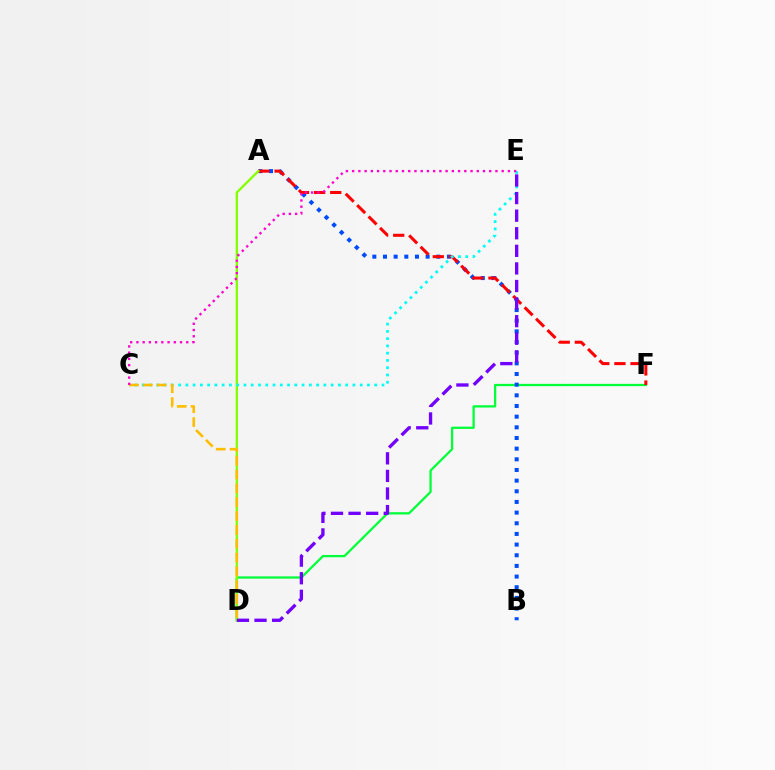{('D', 'F'): [{'color': '#00ff39', 'line_style': 'solid', 'thickness': 1.63}], ('A', 'B'): [{'color': '#004bff', 'line_style': 'dotted', 'thickness': 2.9}], ('A', 'F'): [{'color': '#ff0000', 'line_style': 'dashed', 'thickness': 2.19}], ('A', 'D'): [{'color': '#84ff00', 'line_style': 'solid', 'thickness': 1.67}], ('C', 'E'): [{'color': '#00fff6', 'line_style': 'dotted', 'thickness': 1.97}, {'color': '#ff00cf', 'line_style': 'dotted', 'thickness': 1.69}], ('D', 'E'): [{'color': '#7200ff', 'line_style': 'dashed', 'thickness': 2.39}], ('C', 'D'): [{'color': '#ffbd00', 'line_style': 'dashed', 'thickness': 1.88}]}